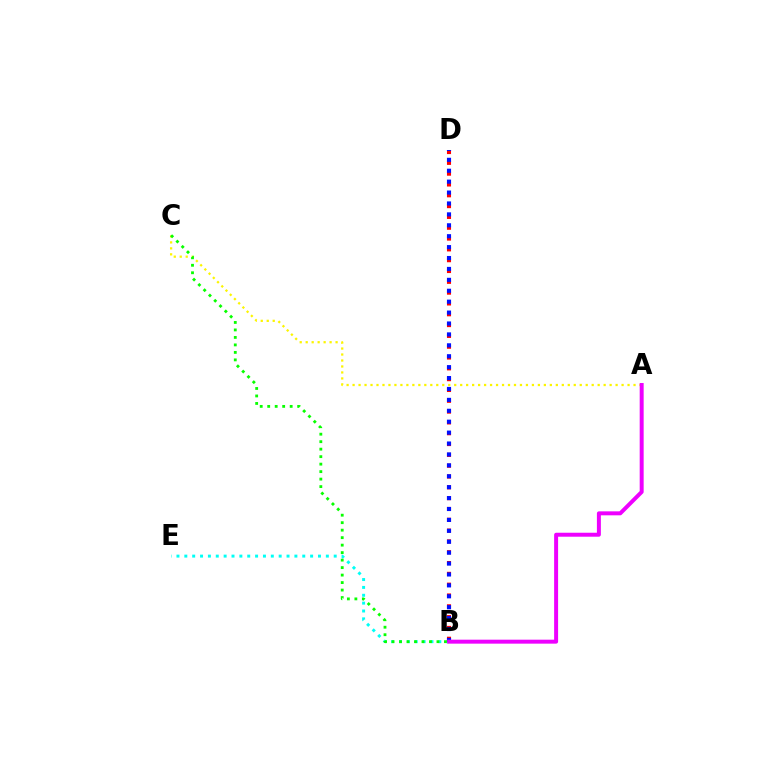{('A', 'C'): [{'color': '#fcf500', 'line_style': 'dotted', 'thickness': 1.62}], ('B', 'D'): [{'color': '#ff0000', 'line_style': 'dotted', 'thickness': 2.94}, {'color': '#0010ff', 'line_style': 'dotted', 'thickness': 2.96}], ('B', 'E'): [{'color': '#00fff6', 'line_style': 'dotted', 'thickness': 2.14}], ('A', 'B'): [{'color': '#ee00ff', 'line_style': 'solid', 'thickness': 2.86}], ('B', 'C'): [{'color': '#08ff00', 'line_style': 'dotted', 'thickness': 2.03}]}